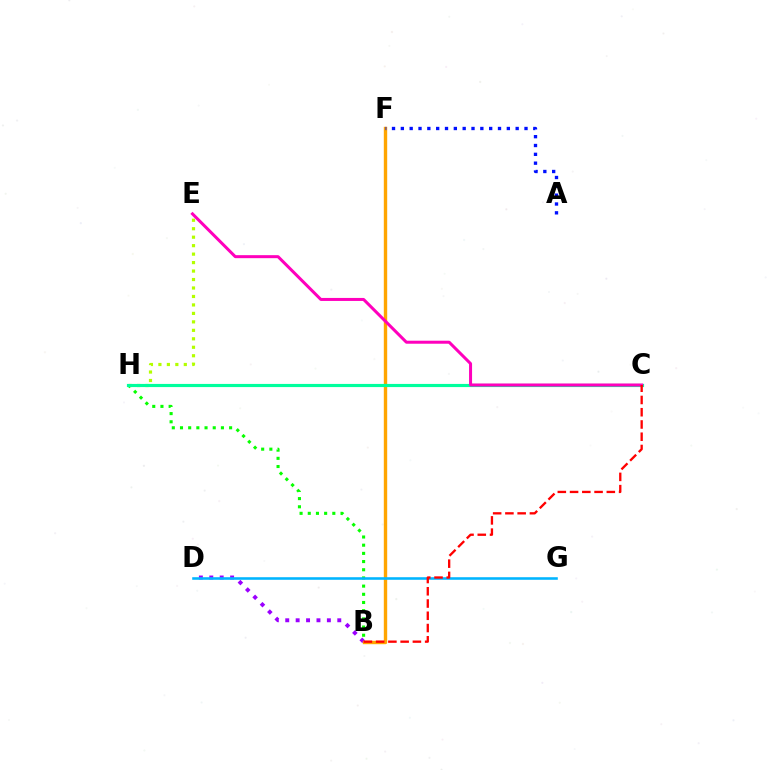{('B', 'H'): [{'color': '#08ff00', 'line_style': 'dotted', 'thickness': 2.22}], ('B', 'D'): [{'color': '#9b00ff', 'line_style': 'dotted', 'thickness': 2.83}], ('B', 'F'): [{'color': '#ffa500', 'line_style': 'solid', 'thickness': 2.43}], ('D', 'G'): [{'color': '#00b5ff', 'line_style': 'solid', 'thickness': 1.85}], ('E', 'H'): [{'color': '#b3ff00', 'line_style': 'dotted', 'thickness': 2.3}], ('C', 'H'): [{'color': '#00ff9d', 'line_style': 'solid', 'thickness': 2.27}], ('A', 'F'): [{'color': '#0010ff', 'line_style': 'dotted', 'thickness': 2.4}], ('C', 'E'): [{'color': '#ff00bd', 'line_style': 'solid', 'thickness': 2.17}], ('B', 'C'): [{'color': '#ff0000', 'line_style': 'dashed', 'thickness': 1.66}]}